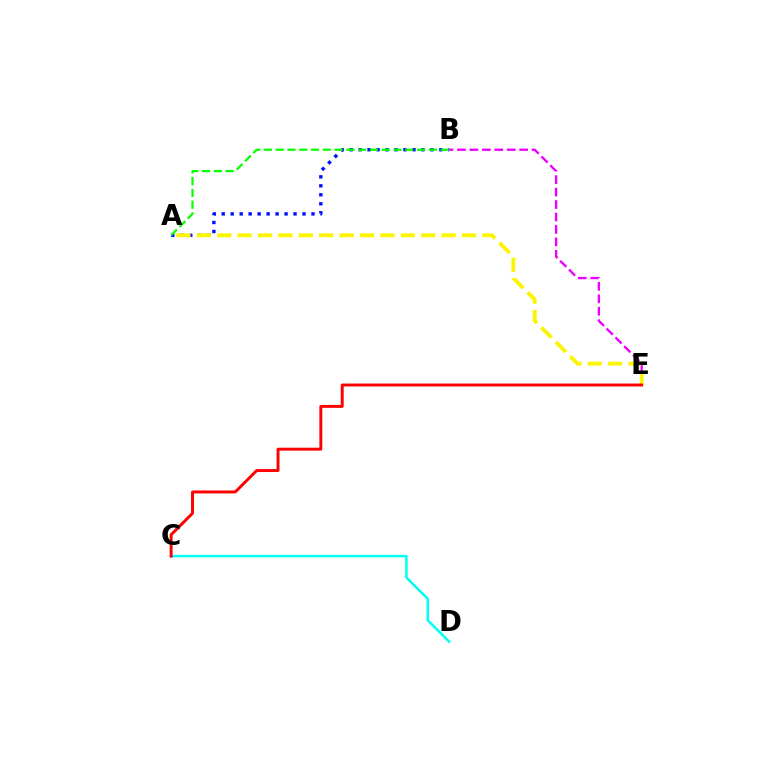{('B', 'E'): [{'color': '#ee00ff', 'line_style': 'dashed', 'thickness': 1.69}], ('A', 'B'): [{'color': '#0010ff', 'line_style': 'dotted', 'thickness': 2.44}, {'color': '#08ff00', 'line_style': 'dashed', 'thickness': 1.6}], ('A', 'E'): [{'color': '#fcf500', 'line_style': 'dashed', 'thickness': 2.77}], ('C', 'D'): [{'color': '#00fff6', 'line_style': 'solid', 'thickness': 1.8}], ('C', 'E'): [{'color': '#ff0000', 'line_style': 'solid', 'thickness': 2.11}]}